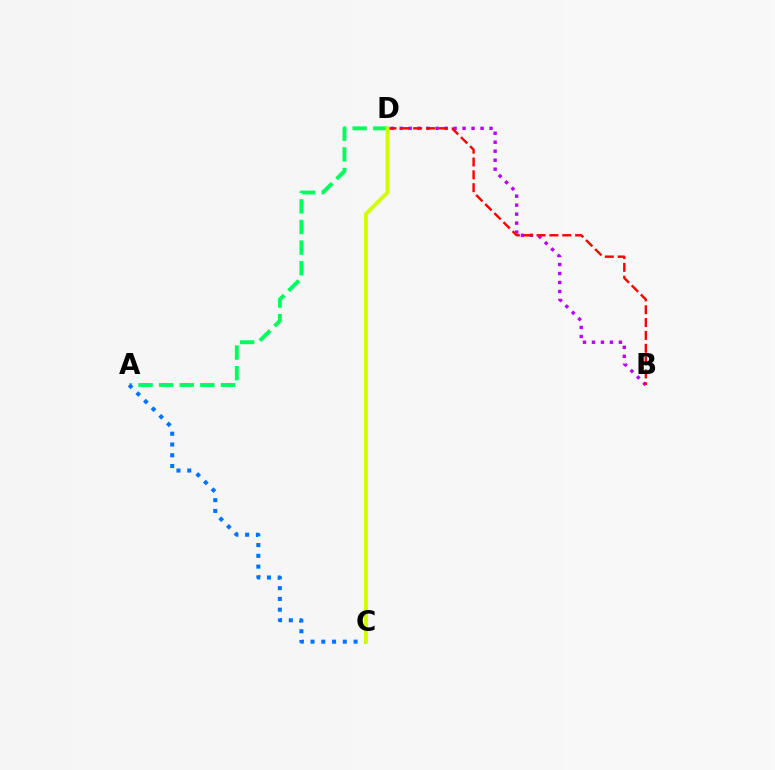{('A', 'D'): [{'color': '#00ff5c', 'line_style': 'dashed', 'thickness': 2.8}], ('B', 'D'): [{'color': '#b900ff', 'line_style': 'dotted', 'thickness': 2.44}, {'color': '#ff0000', 'line_style': 'dashed', 'thickness': 1.74}], ('A', 'C'): [{'color': '#0074ff', 'line_style': 'dotted', 'thickness': 2.93}], ('C', 'D'): [{'color': '#d1ff00', 'line_style': 'solid', 'thickness': 2.75}]}